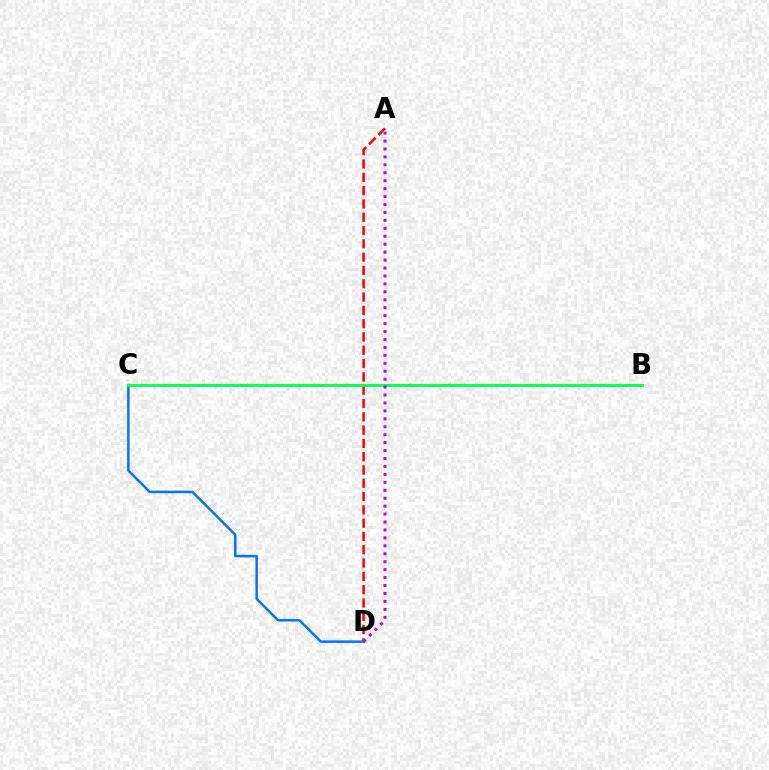{('C', 'D'): [{'color': '#0074ff', 'line_style': 'solid', 'thickness': 1.78}], ('B', 'C'): [{'color': '#d1ff00', 'line_style': 'dashed', 'thickness': 1.65}, {'color': '#00ff5c', 'line_style': 'solid', 'thickness': 2.02}], ('A', 'D'): [{'color': '#ff0000', 'line_style': 'dashed', 'thickness': 1.81}, {'color': '#b900ff', 'line_style': 'dotted', 'thickness': 2.16}]}